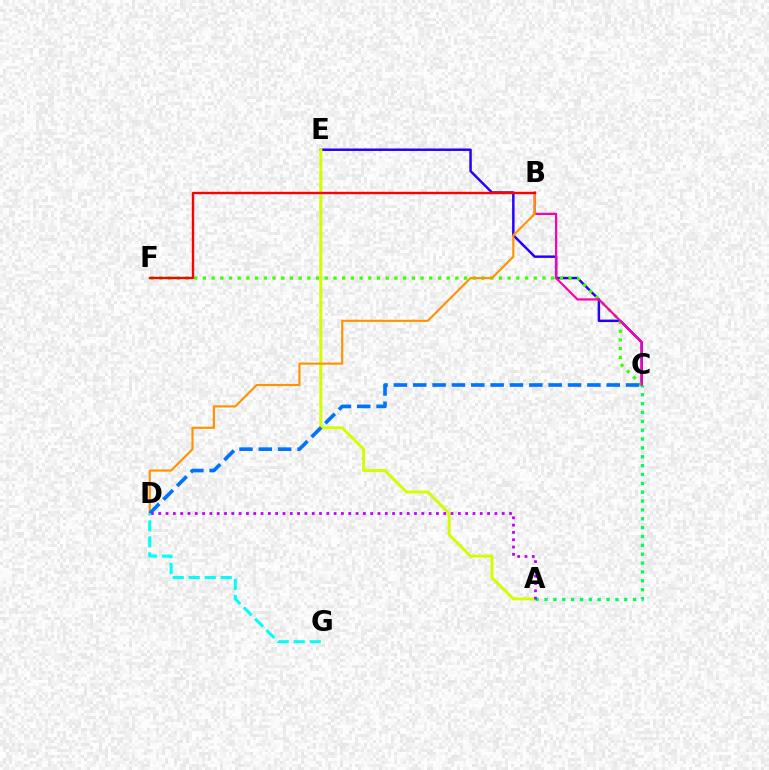{('C', 'E'): [{'color': '#2500ff', 'line_style': 'solid', 'thickness': 1.77}], ('C', 'F'): [{'color': '#3dff00', 'line_style': 'dotted', 'thickness': 2.37}], ('A', 'E'): [{'color': '#d1ff00', 'line_style': 'solid', 'thickness': 2.13}], ('B', 'C'): [{'color': '#ff00ac', 'line_style': 'solid', 'thickness': 1.58}], ('B', 'D'): [{'color': '#ff9400', 'line_style': 'solid', 'thickness': 1.56}], ('C', 'D'): [{'color': '#0074ff', 'line_style': 'dashed', 'thickness': 2.63}], ('A', 'C'): [{'color': '#00ff5c', 'line_style': 'dotted', 'thickness': 2.41}], ('A', 'D'): [{'color': '#b900ff', 'line_style': 'dotted', 'thickness': 1.99}], ('B', 'F'): [{'color': '#ff0000', 'line_style': 'solid', 'thickness': 1.71}], ('D', 'G'): [{'color': '#00fff6', 'line_style': 'dashed', 'thickness': 2.18}]}